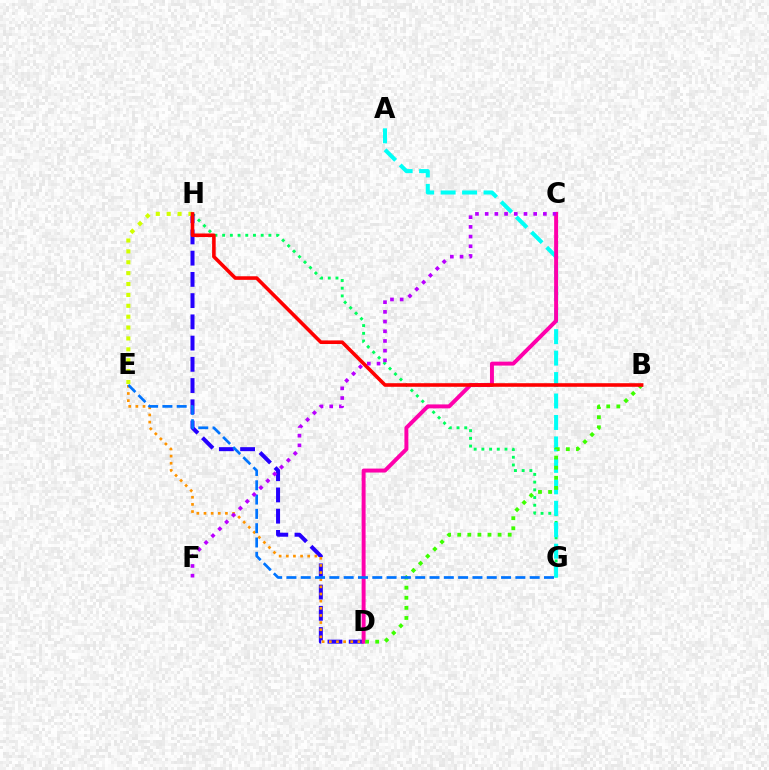{('G', 'H'): [{'color': '#00ff5c', 'line_style': 'dotted', 'thickness': 2.09}], ('D', 'H'): [{'color': '#2500ff', 'line_style': 'dashed', 'thickness': 2.88}], ('E', 'H'): [{'color': '#d1ff00', 'line_style': 'dotted', 'thickness': 2.96}], ('A', 'G'): [{'color': '#00fff6', 'line_style': 'dashed', 'thickness': 2.91}], ('C', 'D'): [{'color': '#ff00ac', 'line_style': 'solid', 'thickness': 2.85}], ('B', 'D'): [{'color': '#3dff00', 'line_style': 'dotted', 'thickness': 2.74}], ('D', 'E'): [{'color': '#ff9400', 'line_style': 'dotted', 'thickness': 1.94}], ('E', 'G'): [{'color': '#0074ff', 'line_style': 'dashed', 'thickness': 1.94}], ('B', 'H'): [{'color': '#ff0000', 'line_style': 'solid', 'thickness': 2.58}], ('C', 'F'): [{'color': '#b900ff', 'line_style': 'dotted', 'thickness': 2.64}]}